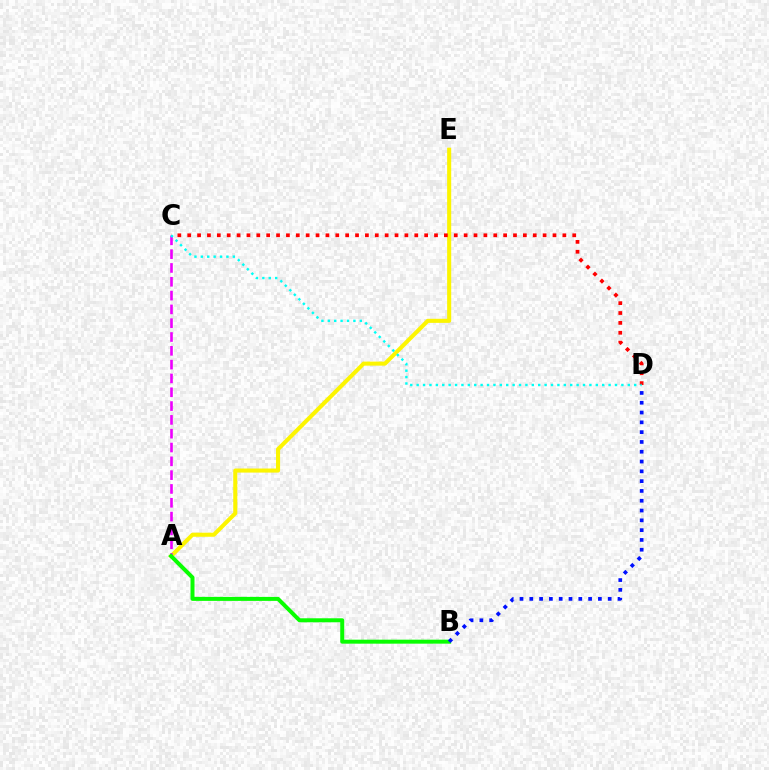{('A', 'E'): [{'color': '#fcf500', 'line_style': 'solid', 'thickness': 2.93}], ('C', 'D'): [{'color': '#ff0000', 'line_style': 'dotted', 'thickness': 2.68}, {'color': '#00fff6', 'line_style': 'dotted', 'thickness': 1.74}], ('A', 'C'): [{'color': '#ee00ff', 'line_style': 'dashed', 'thickness': 1.88}], ('A', 'B'): [{'color': '#08ff00', 'line_style': 'solid', 'thickness': 2.87}], ('B', 'D'): [{'color': '#0010ff', 'line_style': 'dotted', 'thickness': 2.66}]}